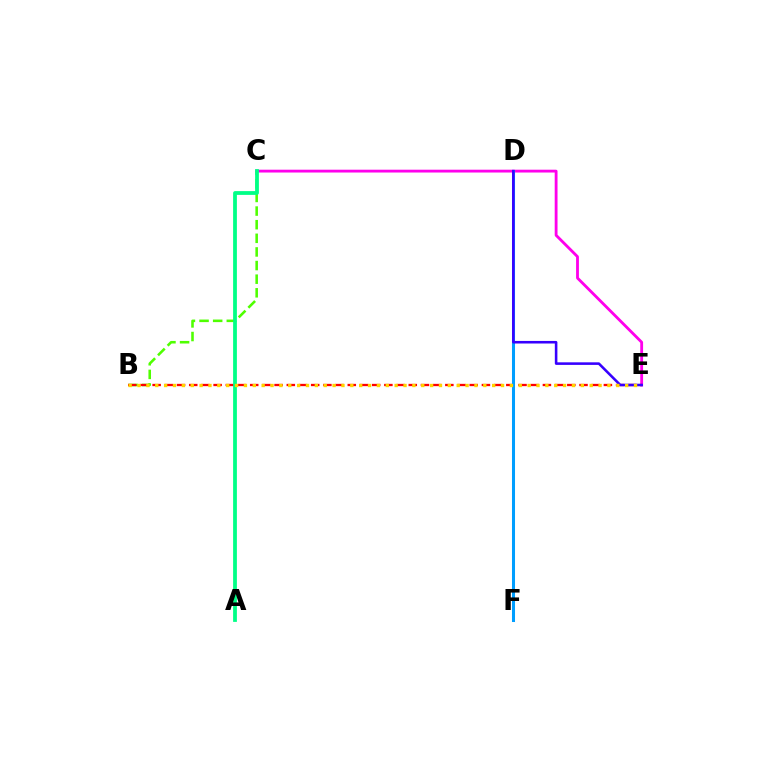{('B', 'C'): [{'color': '#4fff00', 'line_style': 'dashed', 'thickness': 1.85}], ('C', 'E'): [{'color': '#ff00ed', 'line_style': 'solid', 'thickness': 2.03}], ('B', 'E'): [{'color': '#ff0000', 'line_style': 'dashed', 'thickness': 1.66}, {'color': '#ffd500', 'line_style': 'dotted', 'thickness': 2.41}], ('D', 'F'): [{'color': '#009eff', 'line_style': 'solid', 'thickness': 2.19}], ('D', 'E'): [{'color': '#3700ff', 'line_style': 'solid', 'thickness': 1.85}], ('A', 'C'): [{'color': '#00ff86', 'line_style': 'solid', 'thickness': 2.72}]}